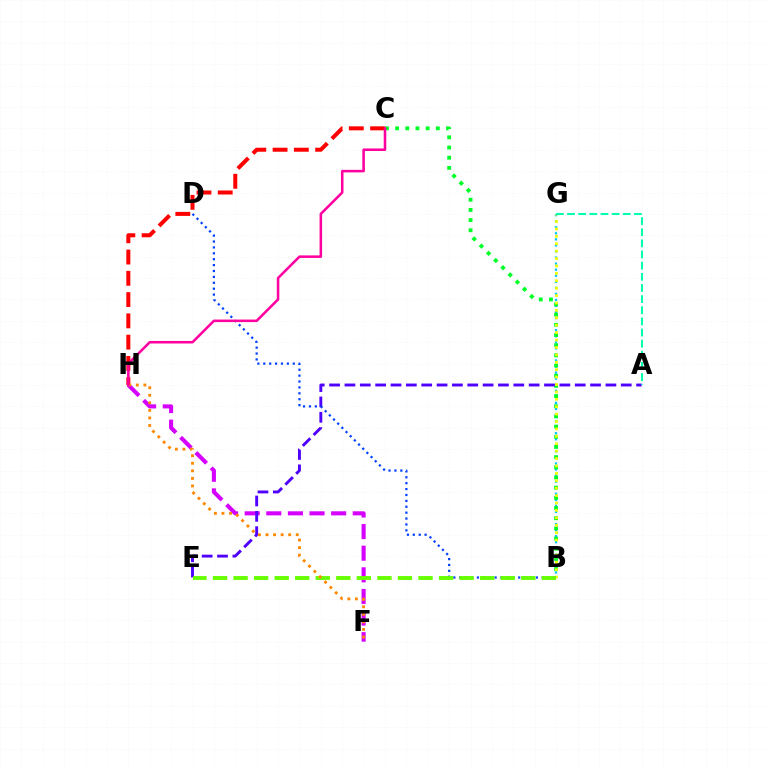{('F', 'H'): [{'color': '#d600ff', 'line_style': 'dashed', 'thickness': 2.94}, {'color': '#ff8800', 'line_style': 'dotted', 'thickness': 2.05}], ('B', 'G'): [{'color': '#00c7ff', 'line_style': 'dotted', 'thickness': 1.65}, {'color': '#eeff00', 'line_style': 'dotted', 'thickness': 2.01}], ('B', 'C'): [{'color': '#00ff27', 'line_style': 'dotted', 'thickness': 2.77}], ('A', 'E'): [{'color': '#4f00ff', 'line_style': 'dashed', 'thickness': 2.09}], ('B', 'D'): [{'color': '#003fff', 'line_style': 'dotted', 'thickness': 1.6}], ('A', 'G'): [{'color': '#00ffaf', 'line_style': 'dashed', 'thickness': 1.51}], ('C', 'H'): [{'color': '#ff0000', 'line_style': 'dashed', 'thickness': 2.89}, {'color': '#ff00a0', 'line_style': 'solid', 'thickness': 1.83}], ('B', 'E'): [{'color': '#66ff00', 'line_style': 'dashed', 'thickness': 2.79}]}